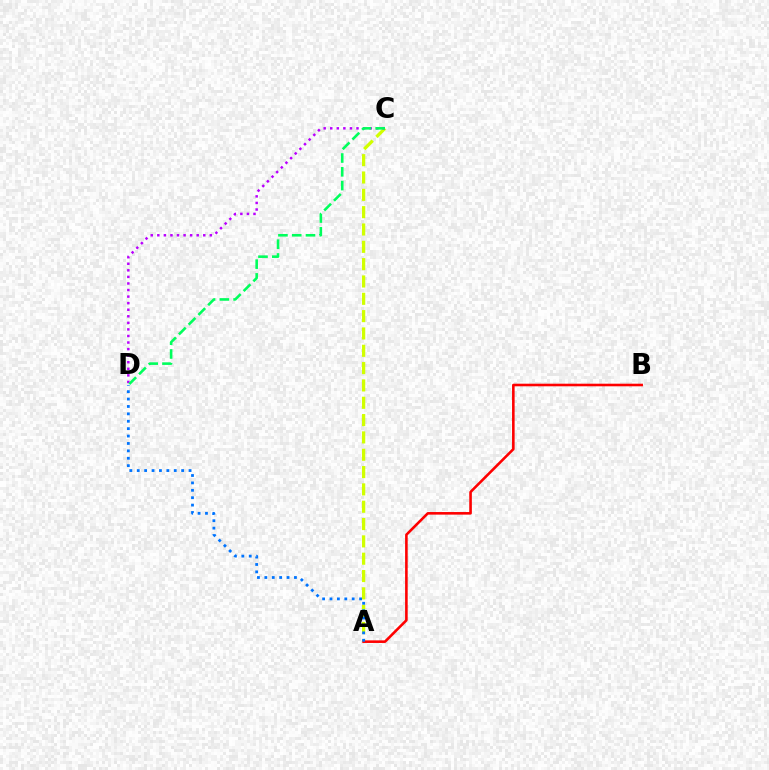{('A', 'C'): [{'color': '#d1ff00', 'line_style': 'dashed', 'thickness': 2.35}], ('A', 'B'): [{'color': '#ff0000', 'line_style': 'solid', 'thickness': 1.87}], ('A', 'D'): [{'color': '#0074ff', 'line_style': 'dotted', 'thickness': 2.01}], ('C', 'D'): [{'color': '#b900ff', 'line_style': 'dotted', 'thickness': 1.78}, {'color': '#00ff5c', 'line_style': 'dashed', 'thickness': 1.87}]}